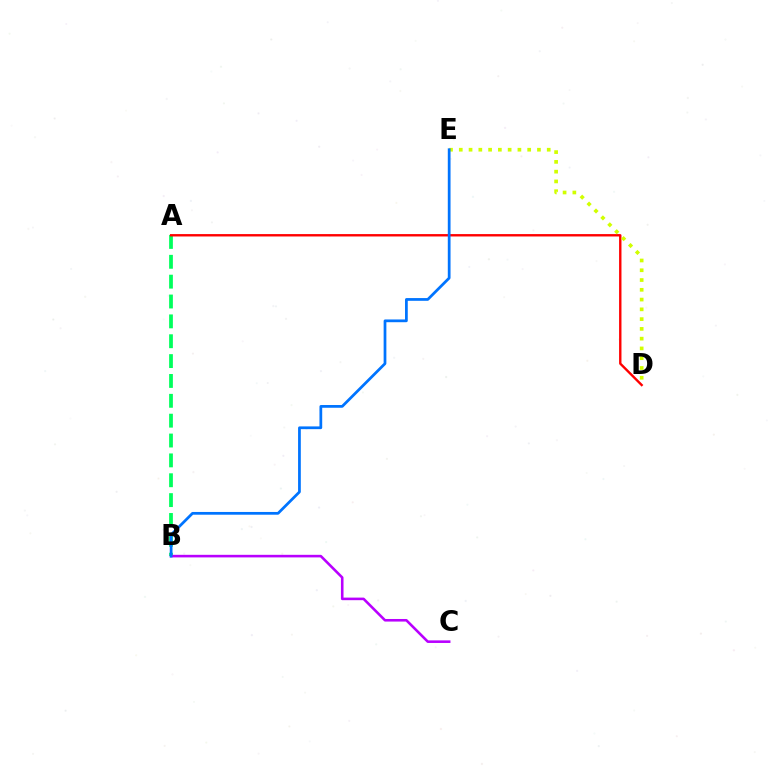{('A', 'B'): [{'color': '#00ff5c', 'line_style': 'dashed', 'thickness': 2.7}], ('A', 'D'): [{'color': '#ff0000', 'line_style': 'solid', 'thickness': 1.72}], ('D', 'E'): [{'color': '#d1ff00', 'line_style': 'dotted', 'thickness': 2.65}], ('B', 'C'): [{'color': '#b900ff', 'line_style': 'solid', 'thickness': 1.86}], ('B', 'E'): [{'color': '#0074ff', 'line_style': 'solid', 'thickness': 1.98}]}